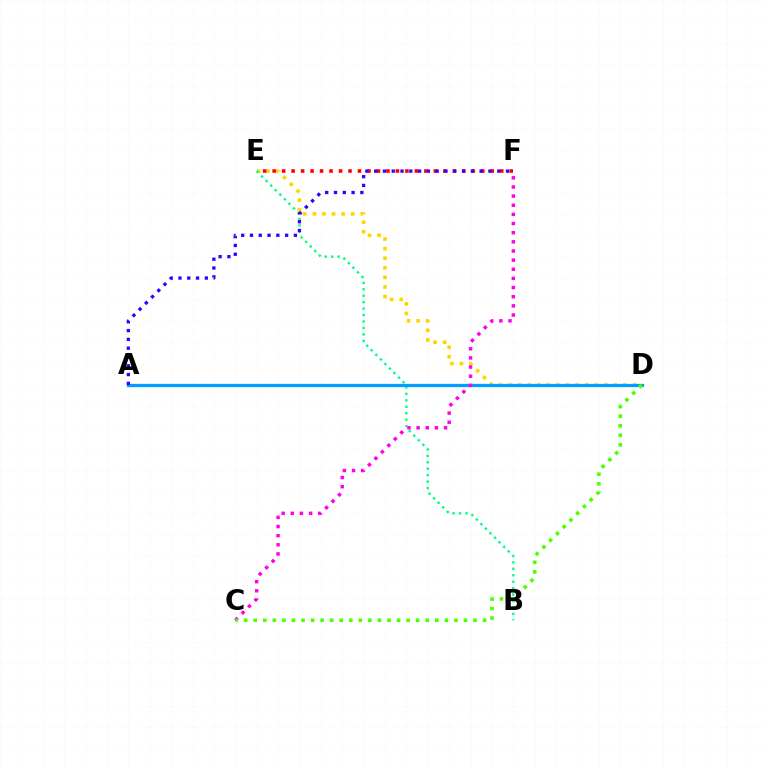{('D', 'E'): [{'color': '#ffd500', 'line_style': 'dotted', 'thickness': 2.6}], ('B', 'E'): [{'color': '#00ff86', 'line_style': 'dotted', 'thickness': 1.75}], ('E', 'F'): [{'color': '#ff0000', 'line_style': 'dotted', 'thickness': 2.58}], ('A', 'D'): [{'color': '#009eff', 'line_style': 'solid', 'thickness': 2.36}], ('C', 'F'): [{'color': '#ff00ed', 'line_style': 'dotted', 'thickness': 2.49}], ('C', 'D'): [{'color': '#4fff00', 'line_style': 'dotted', 'thickness': 2.6}], ('A', 'F'): [{'color': '#3700ff', 'line_style': 'dotted', 'thickness': 2.39}]}